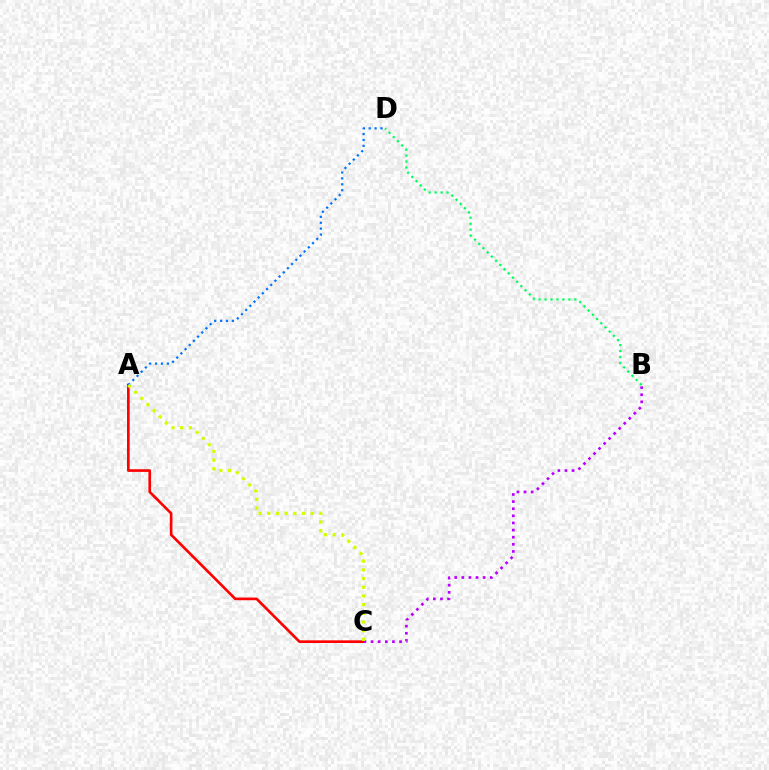{('A', 'C'): [{'color': '#ff0000', 'line_style': 'solid', 'thickness': 1.91}, {'color': '#d1ff00', 'line_style': 'dotted', 'thickness': 2.36}], ('B', 'D'): [{'color': '#00ff5c', 'line_style': 'dotted', 'thickness': 1.62}], ('A', 'D'): [{'color': '#0074ff', 'line_style': 'dotted', 'thickness': 1.61}], ('B', 'C'): [{'color': '#b900ff', 'line_style': 'dotted', 'thickness': 1.93}]}